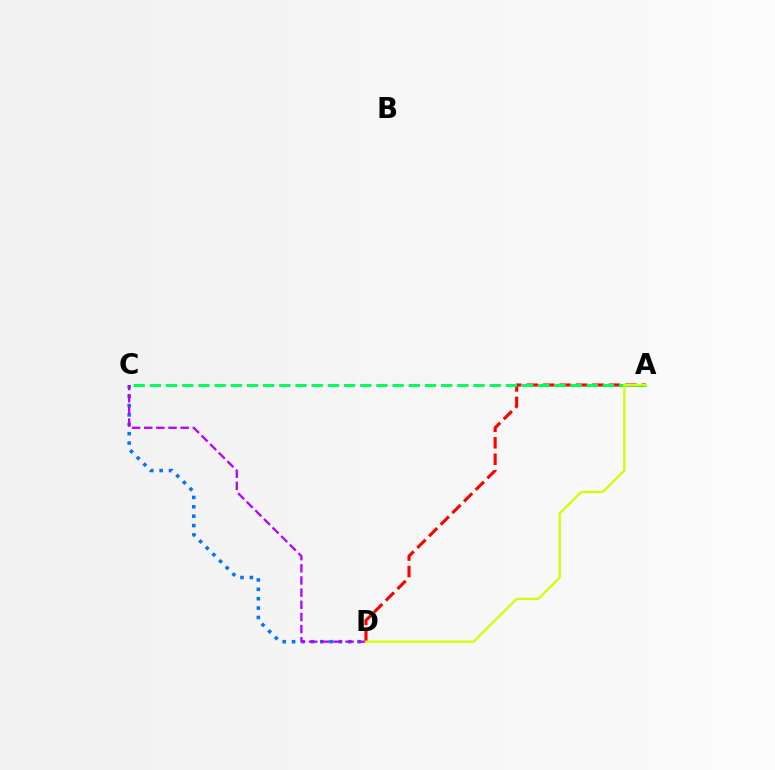{('A', 'D'): [{'color': '#ff0000', 'line_style': 'dashed', 'thickness': 2.24}, {'color': '#d1ff00', 'line_style': 'solid', 'thickness': 1.64}], ('C', 'D'): [{'color': '#0074ff', 'line_style': 'dotted', 'thickness': 2.55}, {'color': '#b900ff', 'line_style': 'dashed', 'thickness': 1.65}], ('A', 'C'): [{'color': '#00ff5c', 'line_style': 'dashed', 'thickness': 2.2}]}